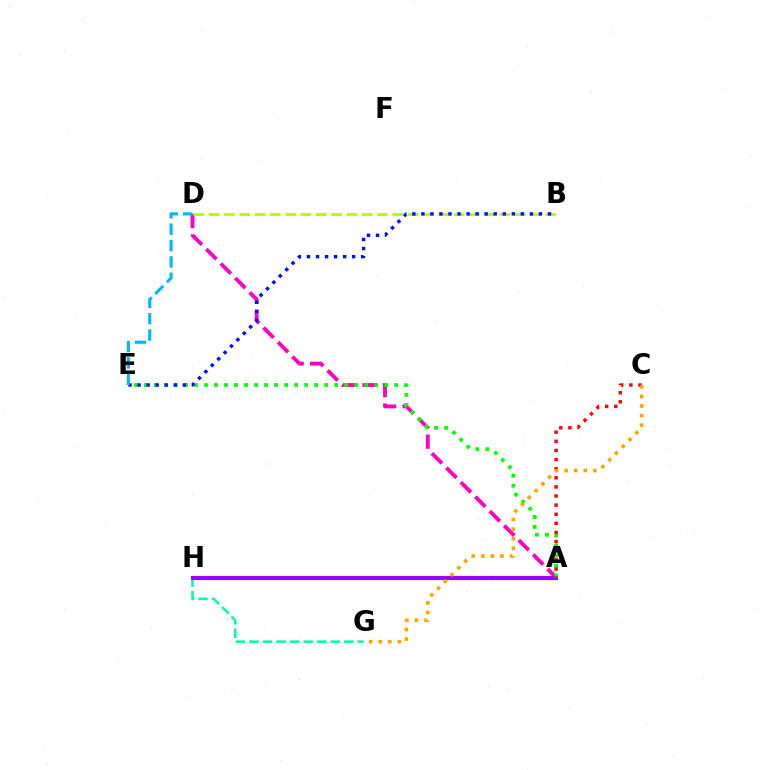{('G', 'H'): [{'color': '#00ff9d', 'line_style': 'dashed', 'thickness': 1.84}], ('A', 'D'): [{'color': '#ff00bd', 'line_style': 'dashed', 'thickness': 2.78}], ('A', 'H'): [{'color': '#9b00ff', 'line_style': 'solid', 'thickness': 3.0}], ('A', 'E'): [{'color': '#08ff00', 'line_style': 'dotted', 'thickness': 2.72}], ('B', 'D'): [{'color': '#b3ff00', 'line_style': 'dashed', 'thickness': 2.08}], ('A', 'C'): [{'color': '#ff0000', 'line_style': 'dotted', 'thickness': 2.48}], ('C', 'G'): [{'color': '#ffa500', 'line_style': 'dotted', 'thickness': 2.61}], ('B', 'E'): [{'color': '#0010ff', 'line_style': 'dotted', 'thickness': 2.46}], ('D', 'E'): [{'color': '#00b5ff', 'line_style': 'dashed', 'thickness': 2.23}]}